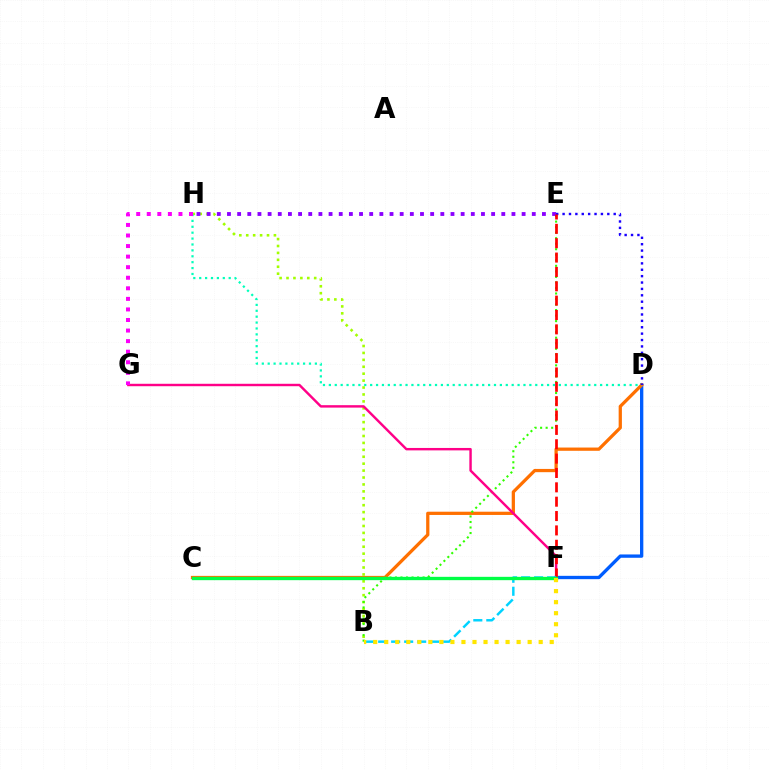{('D', 'F'): [{'color': '#005dff', 'line_style': 'solid', 'thickness': 2.4}], ('C', 'D'): [{'color': '#ff7000', 'line_style': 'solid', 'thickness': 2.34}], ('B', 'H'): [{'color': '#a2ff00', 'line_style': 'dotted', 'thickness': 1.88}], ('B', 'E'): [{'color': '#31ff00', 'line_style': 'dotted', 'thickness': 1.5}], ('F', 'G'): [{'color': '#ff0088', 'line_style': 'solid', 'thickness': 1.75}], ('D', 'H'): [{'color': '#00ffbb', 'line_style': 'dotted', 'thickness': 1.6}], ('D', 'E'): [{'color': '#1900ff', 'line_style': 'dotted', 'thickness': 1.74}], ('E', 'H'): [{'color': '#8a00ff', 'line_style': 'dotted', 'thickness': 2.76}], ('G', 'H'): [{'color': '#fa00f9', 'line_style': 'dotted', 'thickness': 2.87}], ('E', 'F'): [{'color': '#ff0000', 'line_style': 'dashed', 'thickness': 1.95}], ('B', 'F'): [{'color': '#00d3ff', 'line_style': 'dashed', 'thickness': 1.77}, {'color': '#ffe600', 'line_style': 'dotted', 'thickness': 3.0}], ('C', 'F'): [{'color': '#00ff45', 'line_style': 'solid', 'thickness': 2.4}]}